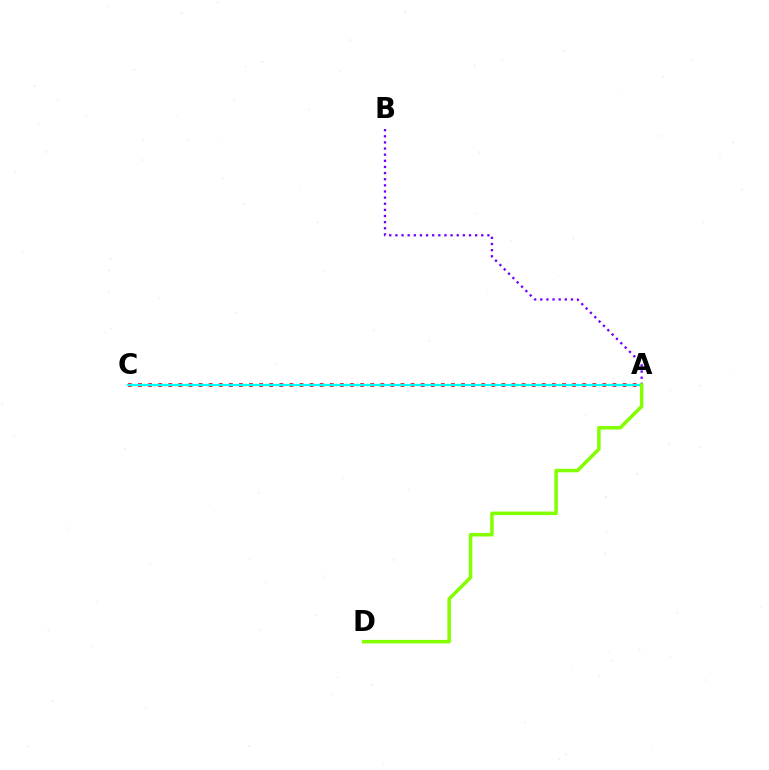{('A', 'B'): [{'color': '#7200ff', 'line_style': 'dotted', 'thickness': 1.67}], ('A', 'C'): [{'color': '#ff0000', 'line_style': 'dotted', 'thickness': 2.74}, {'color': '#00fff6', 'line_style': 'solid', 'thickness': 1.64}], ('A', 'D'): [{'color': '#84ff00', 'line_style': 'solid', 'thickness': 2.53}]}